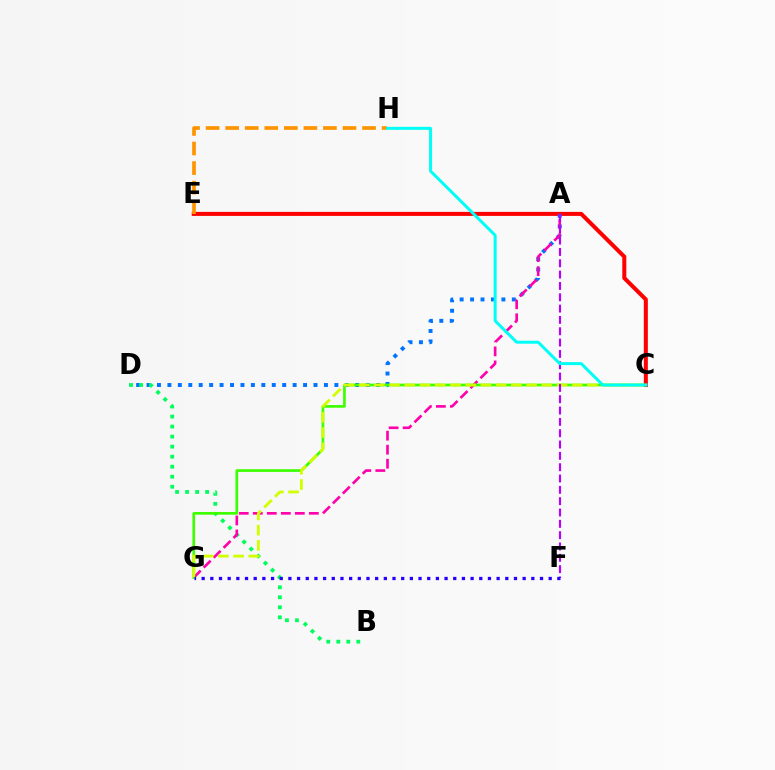{('C', 'E'): [{'color': '#ff0000', 'line_style': 'solid', 'thickness': 2.9}], ('A', 'D'): [{'color': '#0074ff', 'line_style': 'dotted', 'thickness': 2.84}], ('B', 'D'): [{'color': '#00ff5c', 'line_style': 'dotted', 'thickness': 2.72}], ('A', 'G'): [{'color': '#ff00ac', 'line_style': 'dashed', 'thickness': 1.9}], ('C', 'G'): [{'color': '#3dff00', 'line_style': 'solid', 'thickness': 1.93}, {'color': '#d1ff00', 'line_style': 'dashed', 'thickness': 2.07}], ('A', 'F'): [{'color': '#b900ff', 'line_style': 'dashed', 'thickness': 1.54}], ('E', 'H'): [{'color': '#ff9400', 'line_style': 'dashed', 'thickness': 2.66}], ('C', 'H'): [{'color': '#00fff6', 'line_style': 'solid', 'thickness': 2.16}], ('F', 'G'): [{'color': '#2500ff', 'line_style': 'dotted', 'thickness': 2.36}]}